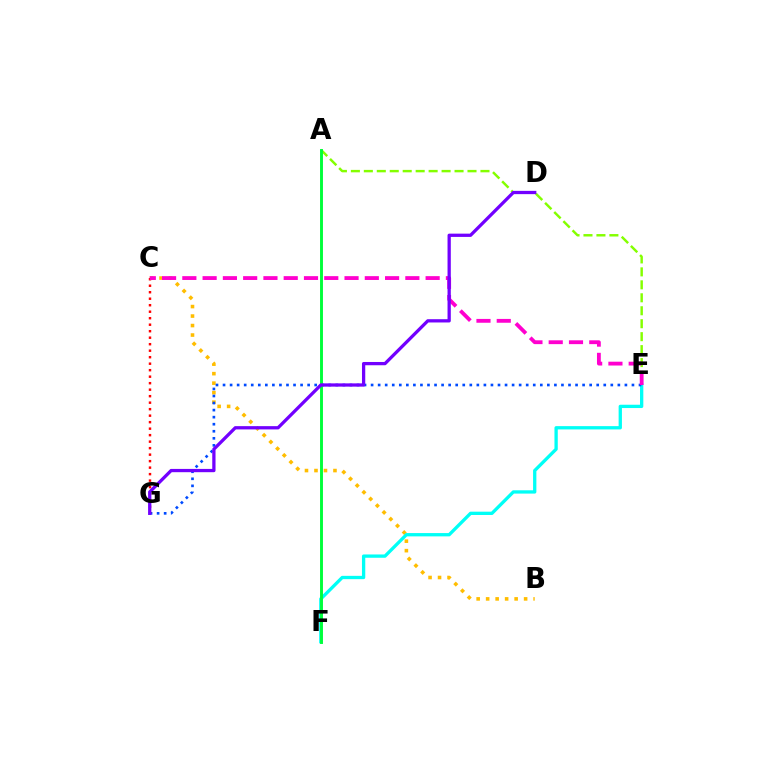{('B', 'C'): [{'color': '#ffbd00', 'line_style': 'dotted', 'thickness': 2.58}], ('E', 'F'): [{'color': '#00fff6', 'line_style': 'solid', 'thickness': 2.38}], ('E', 'G'): [{'color': '#004bff', 'line_style': 'dotted', 'thickness': 1.92}], ('A', 'E'): [{'color': '#84ff00', 'line_style': 'dashed', 'thickness': 1.76}], ('C', 'G'): [{'color': '#ff0000', 'line_style': 'dotted', 'thickness': 1.77}], ('C', 'E'): [{'color': '#ff00cf', 'line_style': 'dashed', 'thickness': 2.75}], ('A', 'F'): [{'color': '#00ff39', 'line_style': 'solid', 'thickness': 2.1}], ('D', 'G'): [{'color': '#7200ff', 'line_style': 'solid', 'thickness': 2.36}]}